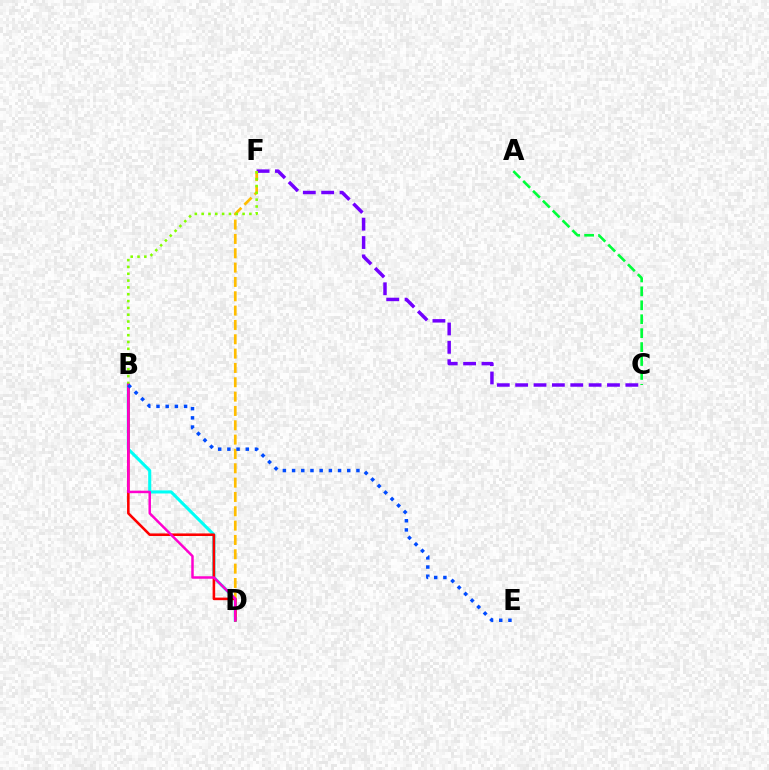{('C', 'F'): [{'color': '#7200ff', 'line_style': 'dashed', 'thickness': 2.49}], ('B', 'D'): [{'color': '#00fff6', 'line_style': 'solid', 'thickness': 2.22}, {'color': '#ff0000', 'line_style': 'solid', 'thickness': 1.85}, {'color': '#ff00cf', 'line_style': 'solid', 'thickness': 1.79}], ('D', 'F'): [{'color': '#ffbd00', 'line_style': 'dashed', 'thickness': 1.95}], ('B', 'F'): [{'color': '#84ff00', 'line_style': 'dotted', 'thickness': 1.85}], ('A', 'C'): [{'color': '#00ff39', 'line_style': 'dashed', 'thickness': 1.89}], ('B', 'E'): [{'color': '#004bff', 'line_style': 'dotted', 'thickness': 2.5}]}